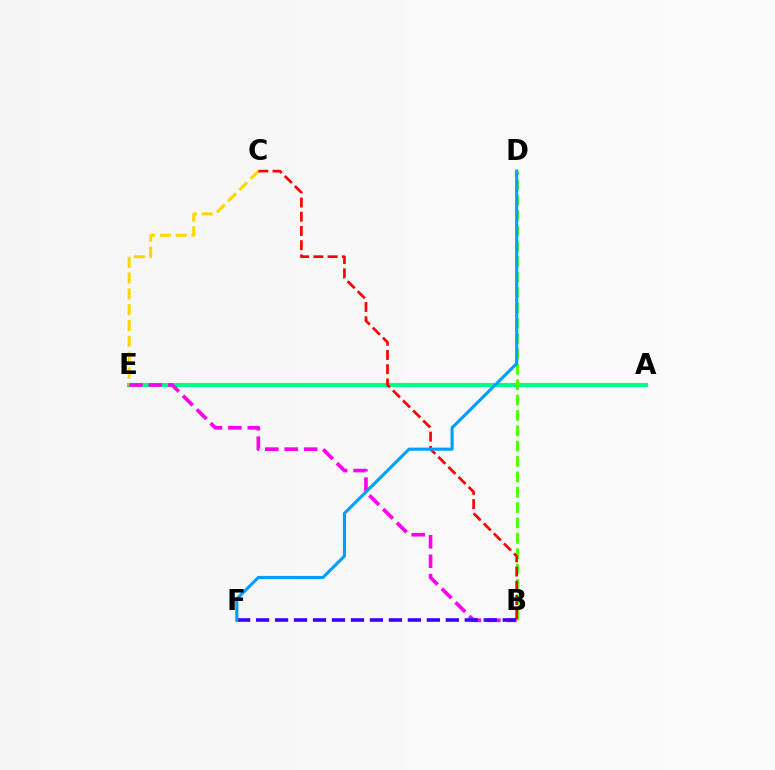{('A', 'E'): [{'color': '#00ff86', 'line_style': 'solid', 'thickness': 2.97}], ('B', 'D'): [{'color': '#4fff00', 'line_style': 'dashed', 'thickness': 2.09}], ('C', 'E'): [{'color': '#ffd500', 'line_style': 'dashed', 'thickness': 2.15}], ('B', 'E'): [{'color': '#ff00ed', 'line_style': 'dashed', 'thickness': 2.64}], ('B', 'C'): [{'color': '#ff0000', 'line_style': 'dashed', 'thickness': 1.93}], ('B', 'F'): [{'color': '#3700ff', 'line_style': 'dashed', 'thickness': 2.58}], ('D', 'F'): [{'color': '#009eff', 'line_style': 'solid', 'thickness': 2.23}]}